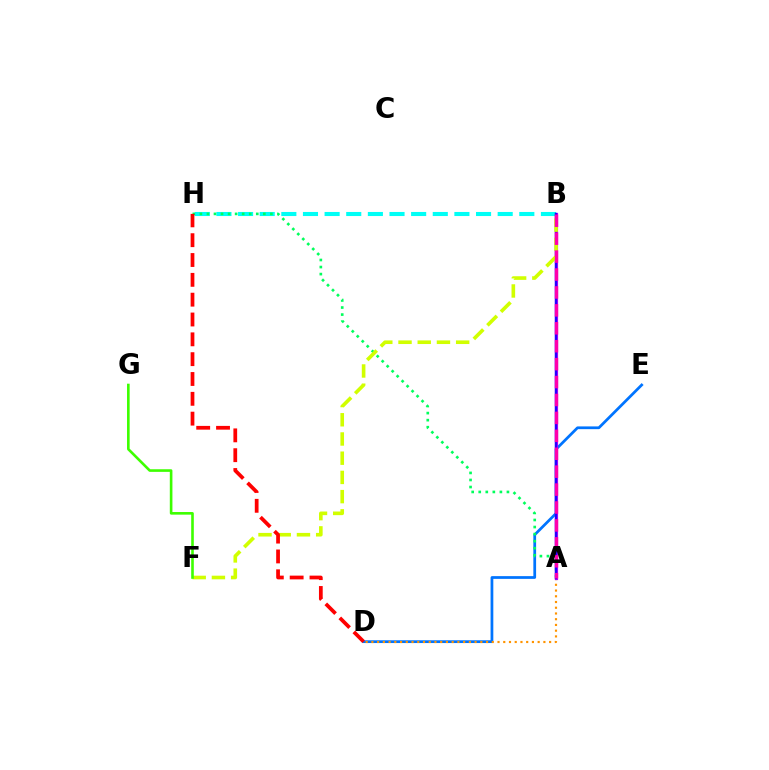{('D', 'E'): [{'color': '#0074ff', 'line_style': 'solid', 'thickness': 1.98}], ('A', 'D'): [{'color': '#ff9400', 'line_style': 'dotted', 'thickness': 1.56}], ('B', 'H'): [{'color': '#00fff6', 'line_style': 'dashed', 'thickness': 2.94}], ('A', 'H'): [{'color': '#00ff5c', 'line_style': 'dotted', 'thickness': 1.92}], ('A', 'B'): [{'color': '#b900ff', 'line_style': 'solid', 'thickness': 2.28}, {'color': '#2500ff', 'line_style': 'solid', 'thickness': 1.73}, {'color': '#ff00ac', 'line_style': 'dashed', 'thickness': 2.43}], ('B', 'F'): [{'color': '#d1ff00', 'line_style': 'dashed', 'thickness': 2.61}], ('F', 'G'): [{'color': '#3dff00', 'line_style': 'solid', 'thickness': 1.89}], ('D', 'H'): [{'color': '#ff0000', 'line_style': 'dashed', 'thickness': 2.69}]}